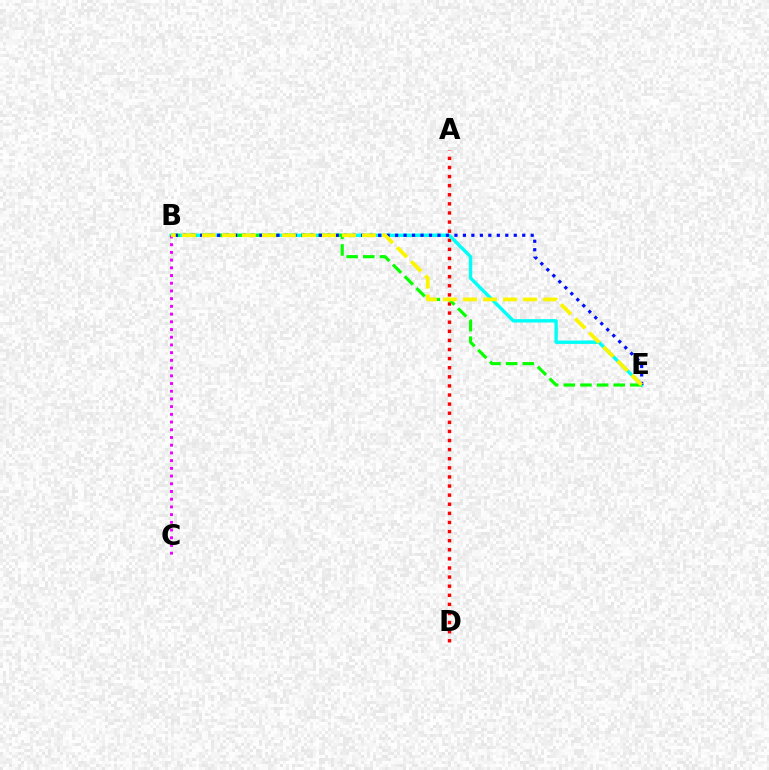{('A', 'D'): [{'color': '#ff0000', 'line_style': 'dotted', 'thickness': 2.47}], ('B', 'E'): [{'color': '#00fff6', 'line_style': 'solid', 'thickness': 2.44}, {'color': '#08ff00', 'line_style': 'dashed', 'thickness': 2.26}, {'color': '#0010ff', 'line_style': 'dotted', 'thickness': 2.3}, {'color': '#fcf500', 'line_style': 'dashed', 'thickness': 2.72}], ('B', 'C'): [{'color': '#ee00ff', 'line_style': 'dotted', 'thickness': 2.1}]}